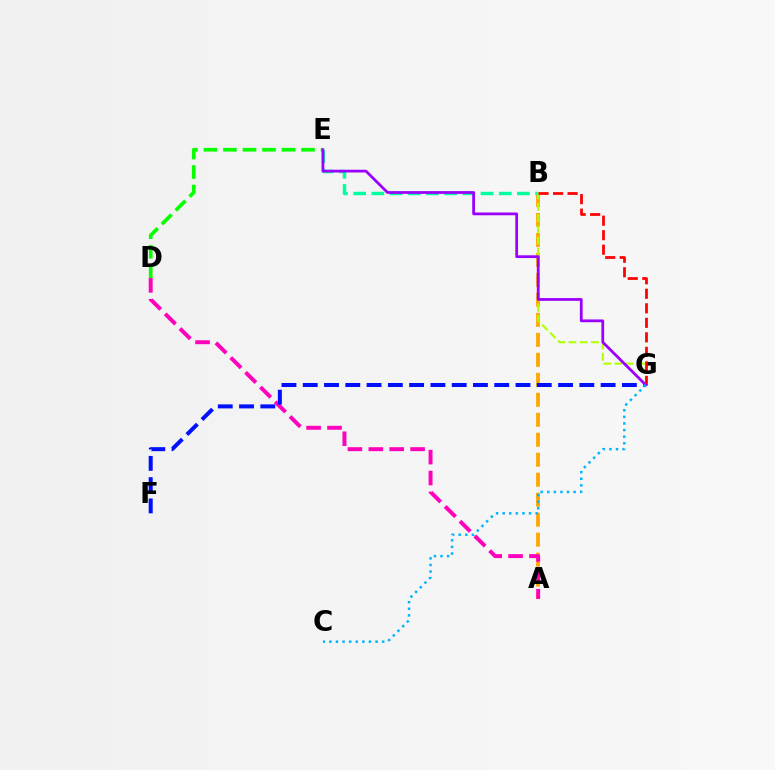{('A', 'B'): [{'color': '#ffa500', 'line_style': 'dashed', 'thickness': 2.71}], ('B', 'E'): [{'color': '#00ff9d', 'line_style': 'dashed', 'thickness': 2.47}], ('D', 'E'): [{'color': '#08ff00', 'line_style': 'dashed', 'thickness': 2.65}], ('B', 'G'): [{'color': '#b3ff00', 'line_style': 'dashed', 'thickness': 1.52}, {'color': '#ff0000', 'line_style': 'dashed', 'thickness': 1.97}], ('A', 'D'): [{'color': '#ff00bd', 'line_style': 'dashed', 'thickness': 2.84}], ('F', 'G'): [{'color': '#0010ff', 'line_style': 'dashed', 'thickness': 2.89}], ('E', 'G'): [{'color': '#9b00ff', 'line_style': 'solid', 'thickness': 1.99}], ('C', 'G'): [{'color': '#00b5ff', 'line_style': 'dotted', 'thickness': 1.79}]}